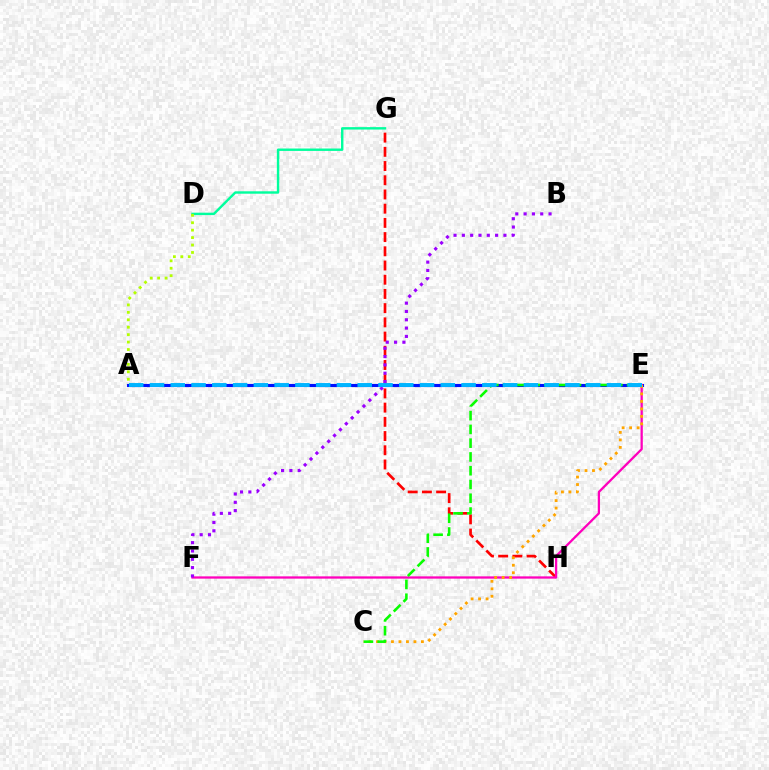{('G', 'H'): [{'color': '#ff0000', 'line_style': 'dashed', 'thickness': 1.93}], ('D', 'G'): [{'color': '#00ff9d', 'line_style': 'solid', 'thickness': 1.74}], ('A', 'E'): [{'color': '#0010ff', 'line_style': 'solid', 'thickness': 2.25}, {'color': '#00b5ff', 'line_style': 'dashed', 'thickness': 2.82}], ('A', 'D'): [{'color': '#b3ff00', 'line_style': 'dotted', 'thickness': 2.02}], ('E', 'F'): [{'color': '#ff00bd', 'line_style': 'solid', 'thickness': 1.64}], ('C', 'E'): [{'color': '#ffa500', 'line_style': 'dotted', 'thickness': 2.03}, {'color': '#08ff00', 'line_style': 'dashed', 'thickness': 1.87}], ('B', 'F'): [{'color': '#9b00ff', 'line_style': 'dotted', 'thickness': 2.26}]}